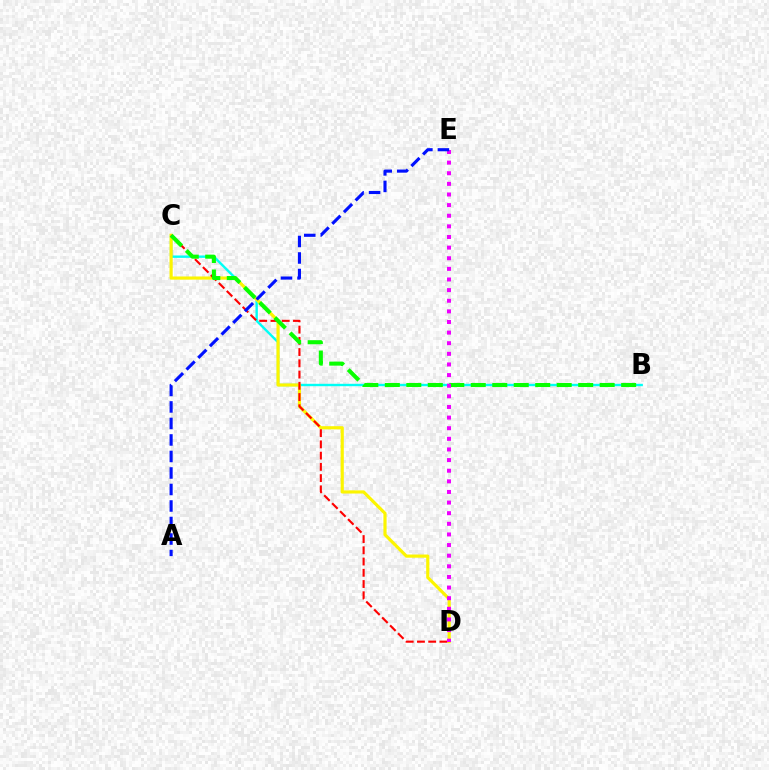{('B', 'C'): [{'color': '#00fff6', 'line_style': 'solid', 'thickness': 1.73}, {'color': '#08ff00', 'line_style': 'dashed', 'thickness': 2.92}], ('C', 'D'): [{'color': '#fcf500', 'line_style': 'solid', 'thickness': 2.28}, {'color': '#ff0000', 'line_style': 'dashed', 'thickness': 1.53}], ('D', 'E'): [{'color': '#ee00ff', 'line_style': 'dotted', 'thickness': 2.89}], ('A', 'E'): [{'color': '#0010ff', 'line_style': 'dashed', 'thickness': 2.24}]}